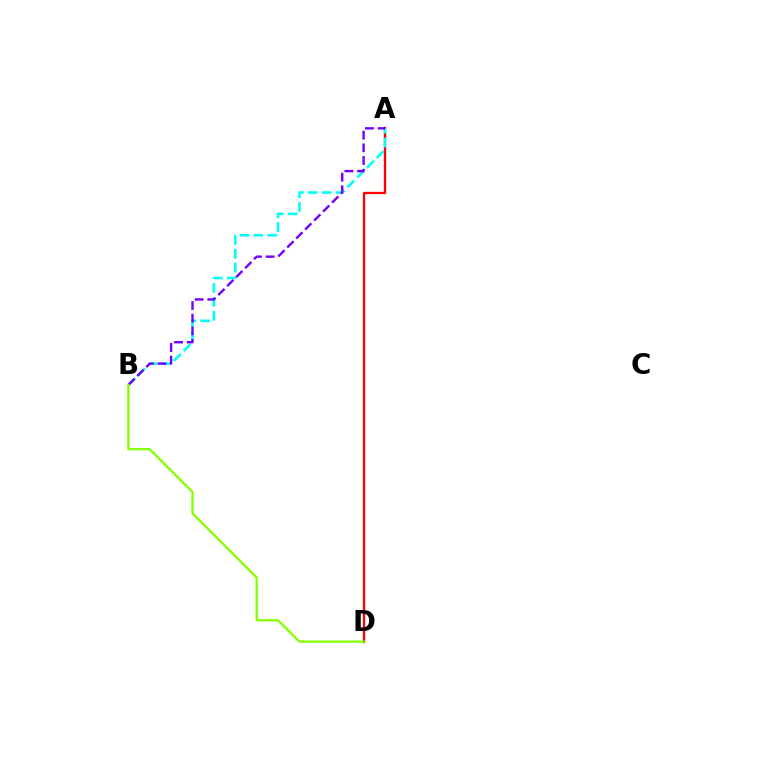{('A', 'D'): [{'color': '#ff0000', 'line_style': 'solid', 'thickness': 1.68}], ('A', 'B'): [{'color': '#00fff6', 'line_style': 'dashed', 'thickness': 1.89}, {'color': '#7200ff', 'line_style': 'dashed', 'thickness': 1.72}], ('B', 'D'): [{'color': '#84ff00', 'line_style': 'solid', 'thickness': 1.65}]}